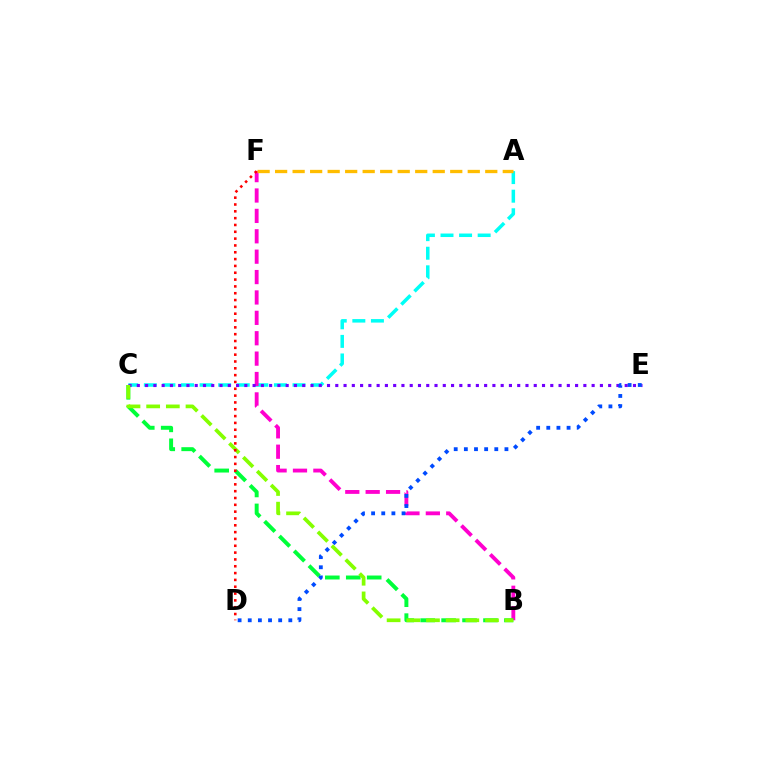{('A', 'C'): [{'color': '#00fff6', 'line_style': 'dashed', 'thickness': 2.52}], ('B', 'F'): [{'color': '#ff00cf', 'line_style': 'dashed', 'thickness': 2.77}], ('C', 'E'): [{'color': '#7200ff', 'line_style': 'dotted', 'thickness': 2.25}], ('B', 'C'): [{'color': '#00ff39', 'line_style': 'dashed', 'thickness': 2.84}, {'color': '#84ff00', 'line_style': 'dashed', 'thickness': 2.67}], ('A', 'F'): [{'color': '#ffbd00', 'line_style': 'dashed', 'thickness': 2.38}], ('D', 'F'): [{'color': '#ff0000', 'line_style': 'dotted', 'thickness': 1.85}], ('D', 'E'): [{'color': '#004bff', 'line_style': 'dotted', 'thickness': 2.76}]}